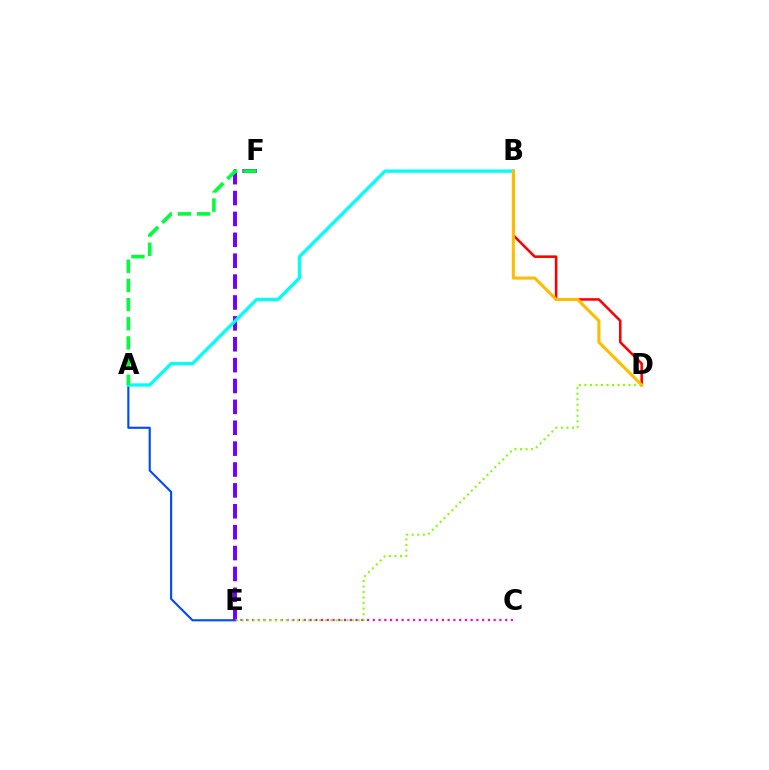{('E', 'F'): [{'color': '#7200ff', 'line_style': 'dashed', 'thickness': 2.84}], ('B', 'D'): [{'color': '#ff0000', 'line_style': 'solid', 'thickness': 1.84}, {'color': '#ffbd00', 'line_style': 'solid', 'thickness': 2.22}], ('A', 'E'): [{'color': '#004bff', 'line_style': 'solid', 'thickness': 1.53}], ('A', 'B'): [{'color': '#00fff6', 'line_style': 'solid', 'thickness': 2.37}], ('C', 'E'): [{'color': '#ff00cf', 'line_style': 'dotted', 'thickness': 1.56}], ('A', 'F'): [{'color': '#00ff39', 'line_style': 'dashed', 'thickness': 2.6}], ('D', 'E'): [{'color': '#84ff00', 'line_style': 'dotted', 'thickness': 1.5}]}